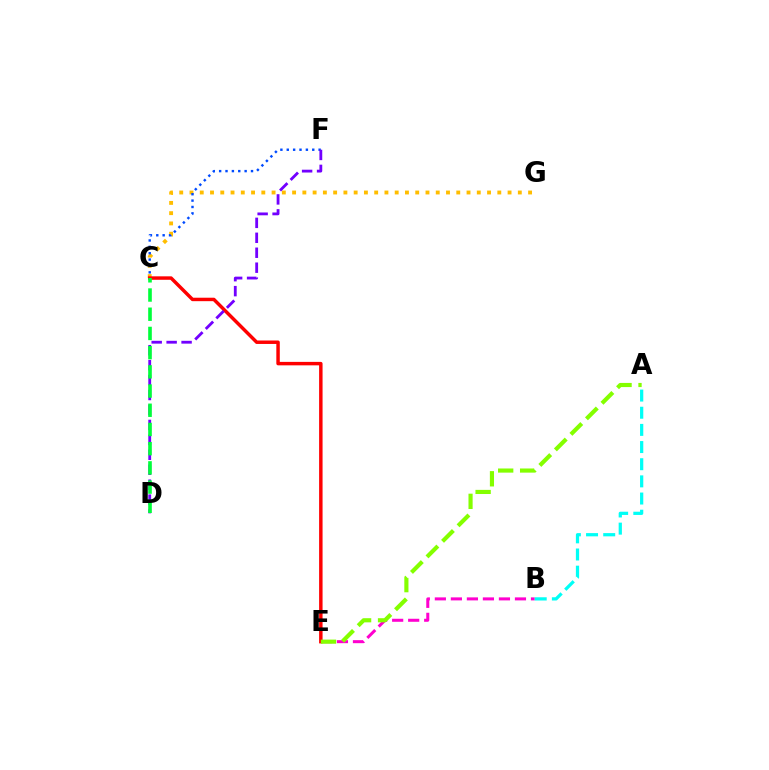{('C', 'G'): [{'color': '#ffbd00', 'line_style': 'dotted', 'thickness': 2.79}], ('B', 'E'): [{'color': '#ff00cf', 'line_style': 'dashed', 'thickness': 2.18}], ('C', 'F'): [{'color': '#004bff', 'line_style': 'dotted', 'thickness': 1.73}], ('C', 'E'): [{'color': '#ff0000', 'line_style': 'solid', 'thickness': 2.49}], ('A', 'B'): [{'color': '#00fff6', 'line_style': 'dashed', 'thickness': 2.33}], ('A', 'E'): [{'color': '#84ff00', 'line_style': 'dashed', 'thickness': 2.98}], ('D', 'F'): [{'color': '#7200ff', 'line_style': 'dashed', 'thickness': 2.03}], ('C', 'D'): [{'color': '#00ff39', 'line_style': 'dashed', 'thickness': 2.61}]}